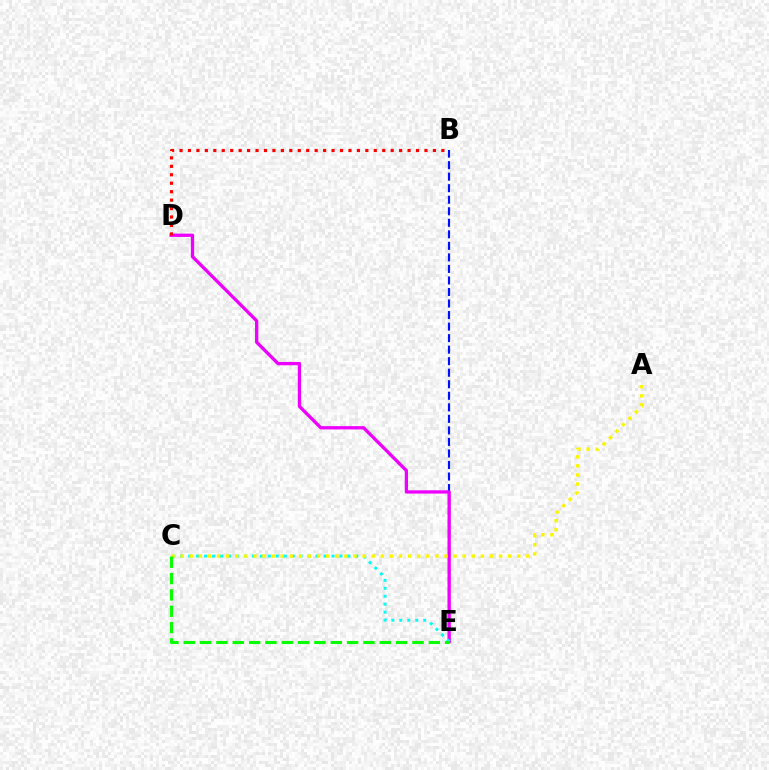{('B', 'E'): [{'color': '#0010ff', 'line_style': 'dashed', 'thickness': 1.57}], ('D', 'E'): [{'color': '#ee00ff', 'line_style': 'solid', 'thickness': 2.37}], ('B', 'D'): [{'color': '#ff0000', 'line_style': 'dotted', 'thickness': 2.3}], ('C', 'E'): [{'color': '#00fff6', 'line_style': 'dotted', 'thickness': 2.16}, {'color': '#08ff00', 'line_style': 'dashed', 'thickness': 2.22}], ('A', 'C'): [{'color': '#fcf500', 'line_style': 'dotted', 'thickness': 2.47}]}